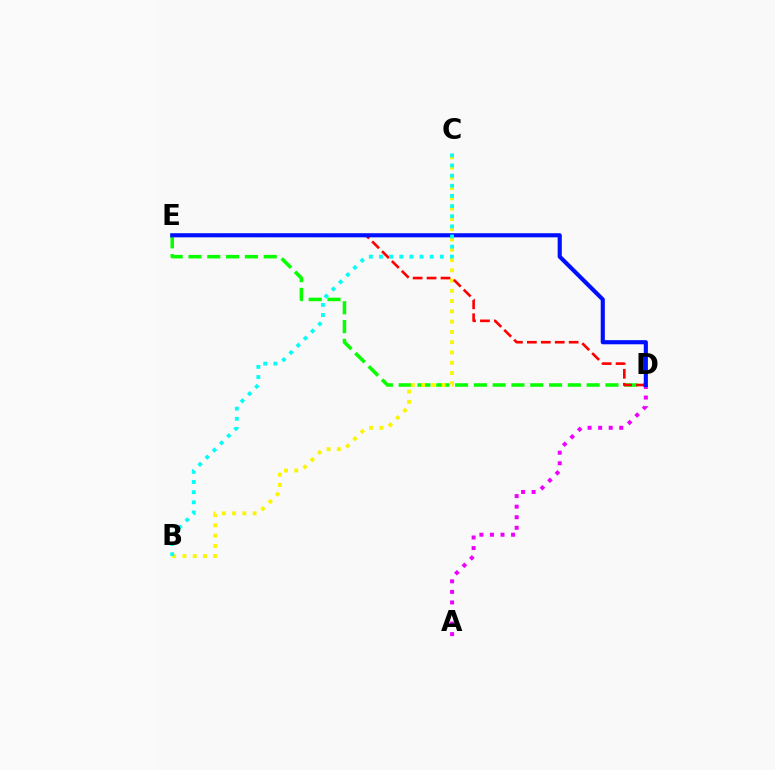{('D', 'E'): [{'color': '#08ff00', 'line_style': 'dashed', 'thickness': 2.55}, {'color': '#ff0000', 'line_style': 'dashed', 'thickness': 1.89}, {'color': '#0010ff', 'line_style': 'solid', 'thickness': 2.97}], ('B', 'C'): [{'color': '#fcf500', 'line_style': 'dotted', 'thickness': 2.79}, {'color': '#00fff6', 'line_style': 'dotted', 'thickness': 2.76}], ('A', 'D'): [{'color': '#ee00ff', 'line_style': 'dotted', 'thickness': 2.87}]}